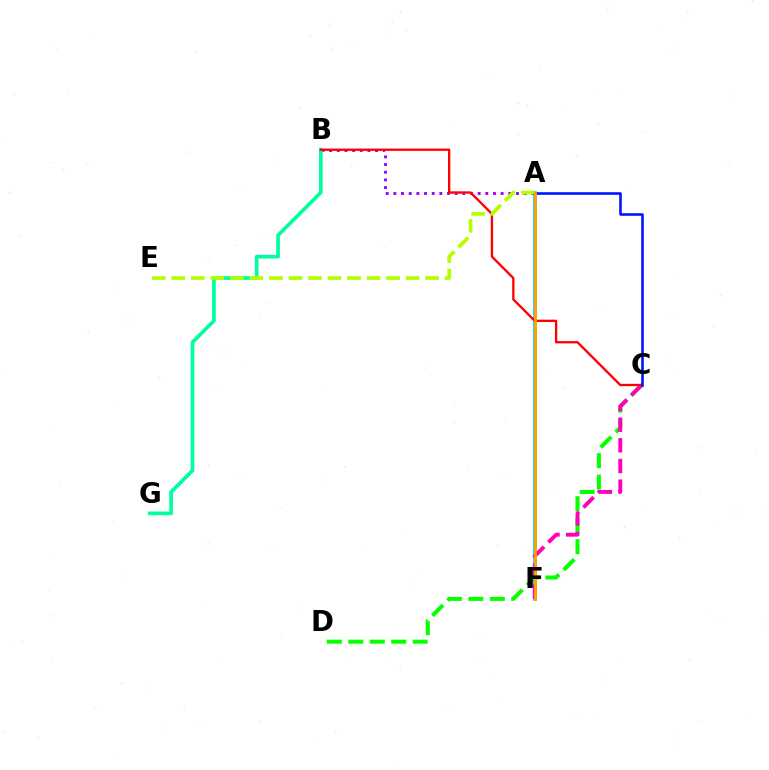{('A', 'F'): [{'color': '#00b5ff', 'line_style': 'solid', 'thickness': 2.53}, {'color': '#ffa500', 'line_style': 'solid', 'thickness': 2.0}], ('A', 'B'): [{'color': '#9b00ff', 'line_style': 'dotted', 'thickness': 2.08}], ('C', 'D'): [{'color': '#08ff00', 'line_style': 'dashed', 'thickness': 2.92}], ('C', 'F'): [{'color': '#ff00bd', 'line_style': 'dashed', 'thickness': 2.81}], ('B', 'G'): [{'color': '#00ff9d', 'line_style': 'solid', 'thickness': 2.66}], ('B', 'C'): [{'color': '#ff0000', 'line_style': 'solid', 'thickness': 1.67}], ('A', 'C'): [{'color': '#0010ff', 'line_style': 'solid', 'thickness': 1.85}], ('A', 'E'): [{'color': '#b3ff00', 'line_style': 'dashed', 'thickness': 2.65}]}